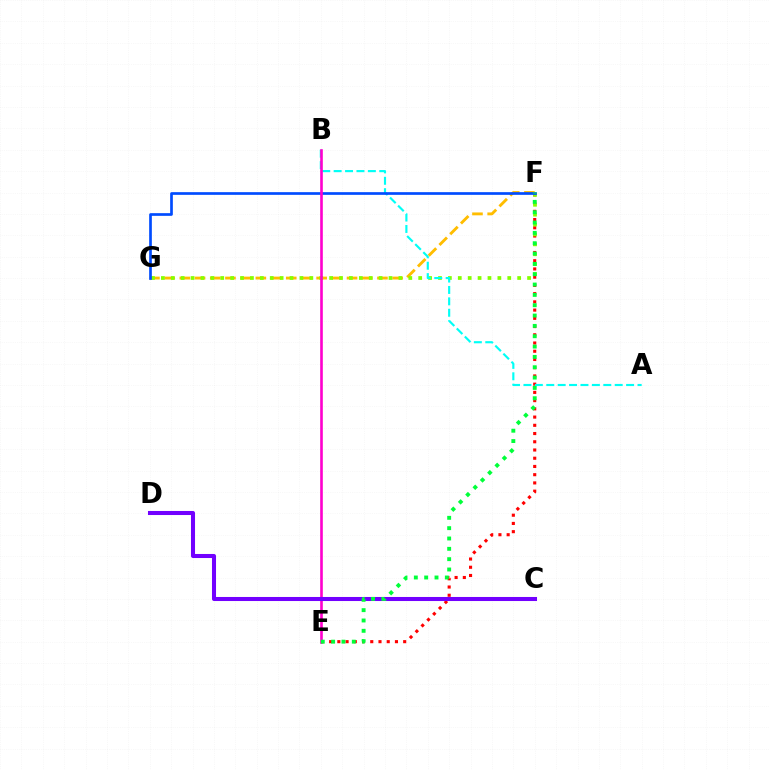{('F', 'G'): [{'color': '#ffbd00', 'line_style': 'dashed', 'thickness': 2.06}, {'color': '#84ff00', 'line_style': 'dotted', 'thickness': 2.69}, {'color': '#004bff', 'line_style': 'solid', 'thickness': 1.93}], ('E', 'F'): [{'color': '#ff0000', 'line_style': 'dotted', 'thickness': 2.24}, {'color': '#00ff39', 'line_style': 'dotted', 'thickness': 2.81}], ('A', 'B'): [{'color': '#00fff6', 'line_style': 'dashed', 'thickness': 1.55}], ('B', 'E'): [{'color': '#ff00cf', 'line_style': 'solid', 'thickness': 1.89}], ('C', 'D'): [{'color': '#7200ff', 'line_style': 'solid', 'thickness': 2.92}]}